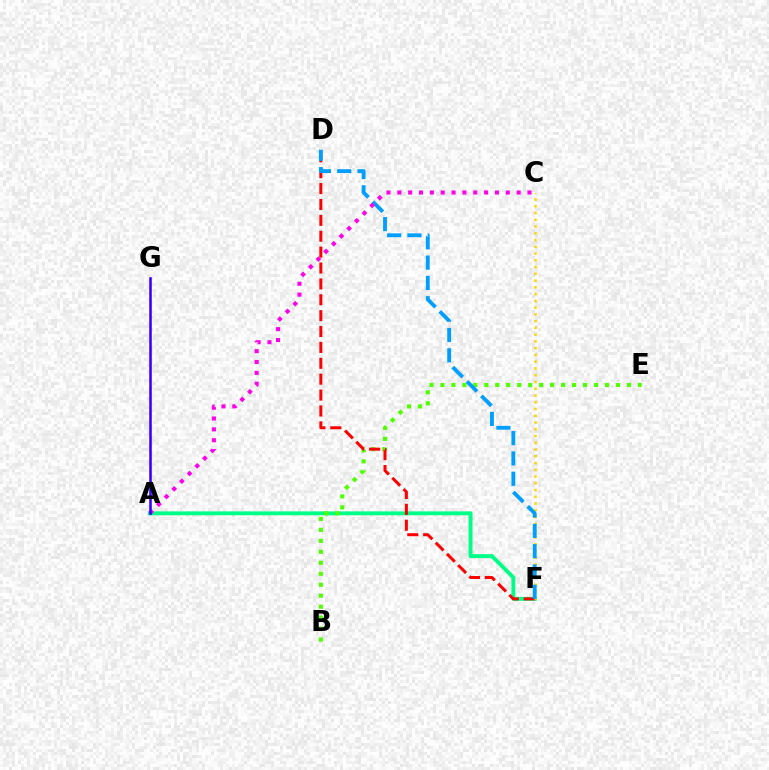{('A', 'F'): [{'color': '#00ff86', 'line_style': 'solid', 'thickness': 2.81}], ('B', 'E'): [{'color': '#4fff00', 'line_style': 'dotted', 'thickness': 2.98}], ('D', 'F'): [{'color': '#ff0000', 'line_style': 'dashed', 'thickness': 2.16}, {'color': '#009eff', 'line_style': 'dashed', 'thickness': 2.76}], ('C', 'F'): [{'color': '#ffd500', 'line_style': 'dotted', 'thickness': 1.84}], ('A', 'C'): [{'color': '#ff00ed', 'line_style': 'dotted', 'thickness': 2.95}], ('A', 'G'): [{'color': '#3700ff', 'line_style': 'solid', 'thickness': 1.85}]}